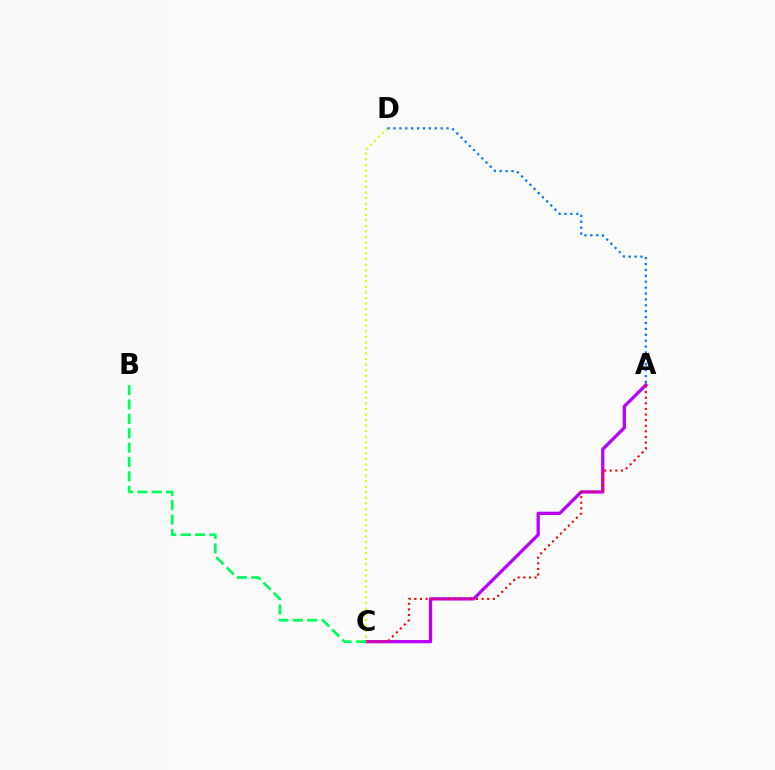{('A', 'C'): [{'color': '#b900ff', 'line_style': 'solid', 'thickness': 2.35}, {'color': '#ff0000', 'line_style': 'dotted', 'thickness': 1.52}], ('C', 'D'): [{'color': '#d1ff00', 'line_style': 'dotted', 'thickness': 1.51}], ('A', 'D'): [{'color': '#0074ff', 'line_style': 'dotted', 'thickness': 1.6}], ('B', 'C'): [{'color': '#00ff5c', 'line_style': 'dashed', 'thickness': 1.95}]}